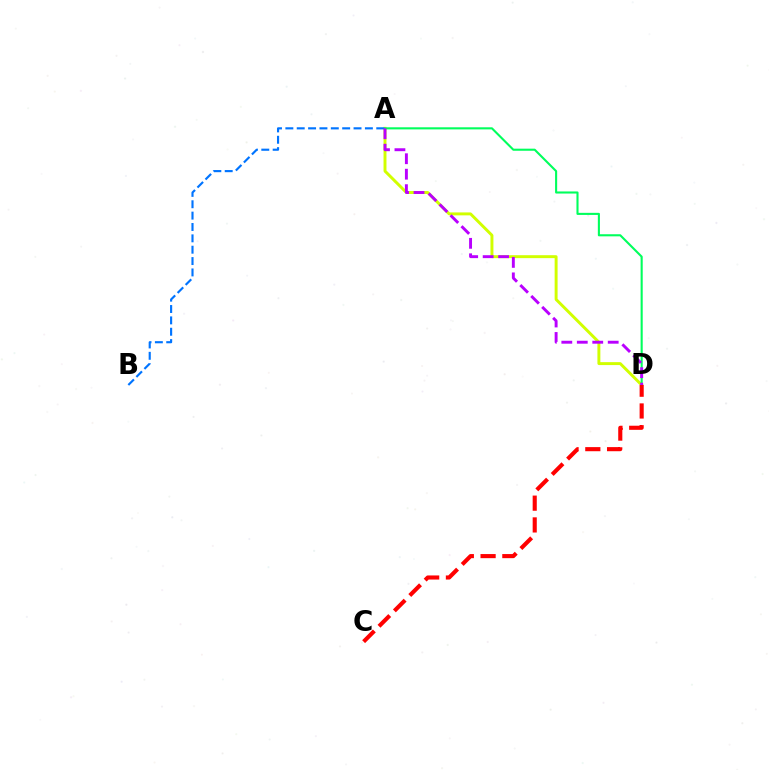{('A', 'D'): [{'color': '#d1ff00', 'line_style': 'solid', 'thickness': 2.12}, {'color': '#00ff5c', 'line_style': 'solid', 'thickness': 1.51}, {'color': '#b900ff', 'line_style': 'dashed', 'thickness': 2.1}], ('C', 'D'): [{'color': '#ff0000', 'line_style': 'dashed', 'thickness': 2.96}], ('A', 'B'): [{'color': '#0074ff', 'line_style': 'dashed', 'thickness': 1.54}]}